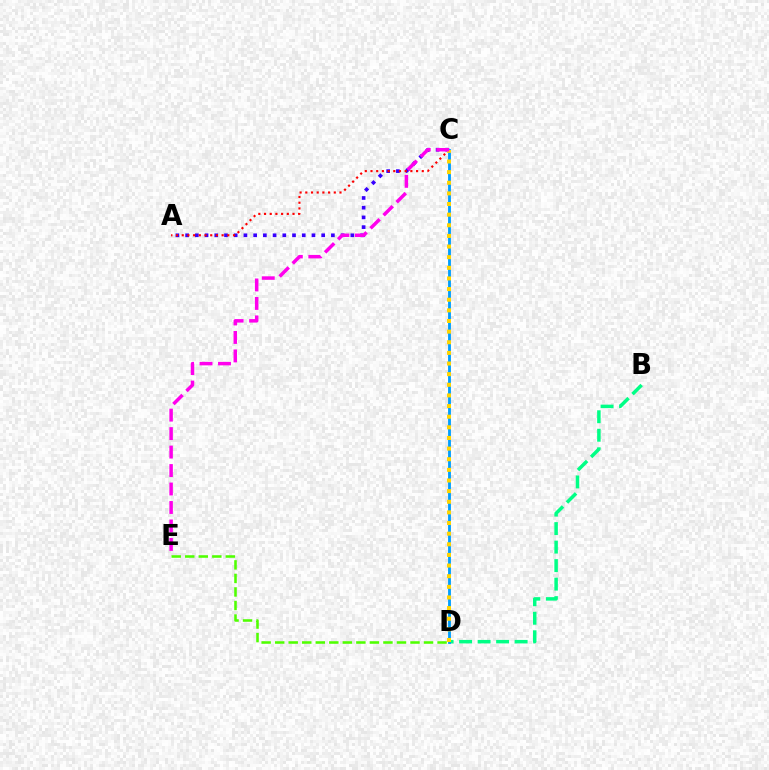{('A', 'C'): [{'color': '#3700ff', 'line_style': 'dotted', 'thickness': 2.64}, {'color': '#ff0000', 'line_style': 'dotted', 'thickness': 1.55}], ('B', 'D'): [{'color': '#00ff86', 'line_style': 'dashed', 'thickness': 2.51}], ('D', 'E'): [{'color': '#4fff00', 'line_style': 'dashed', 'thickness': 1.84}], ('C', 'D'): [{'color': '#009eff', 'line_style': 'solid', 'thickness': 2.05}, {'color': '#ffd500', 'line_style': 'dotted', 'thickness': 2.89}], ('C', 'E'): [{'color': '#ff00ed', 'line_style': 'dashed', 'thickness': 2.51}]}